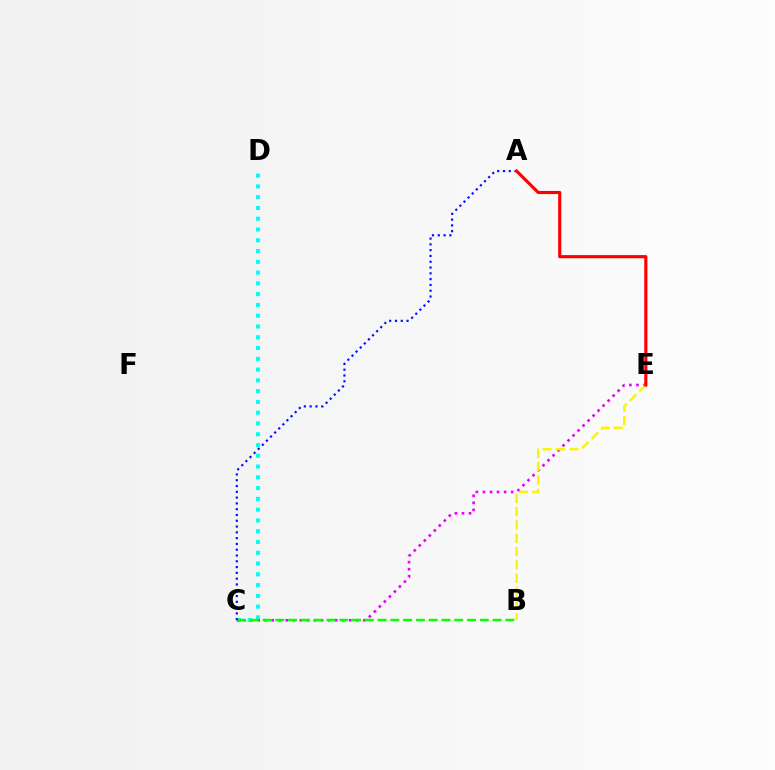{('C', 'D'): [{'color': '#00fff6', 'line_style': 'dotted', 'thickness': 2.93}], ('C', 'E'): [{'color': '#ee00ff', 'line_style': 'dotted', 'thickness': 1.92}], ('B', 'C'): [{'color': '#08ff00', 'line_style': 'dashed', 'thickness': 1.74}], ('A', 'C'): [{'color': '#0010ff', 'line_style': 'dotted', 'thickness': 1.57}], ('B', 'E'): [{'color': '#fcf500', 'line_style': 'dashed', 'thickness': 1.81}], ('A', 'E'): [{'color': '#ff0000', 'line_style': 'solid', 'thickness': 2.26}]}